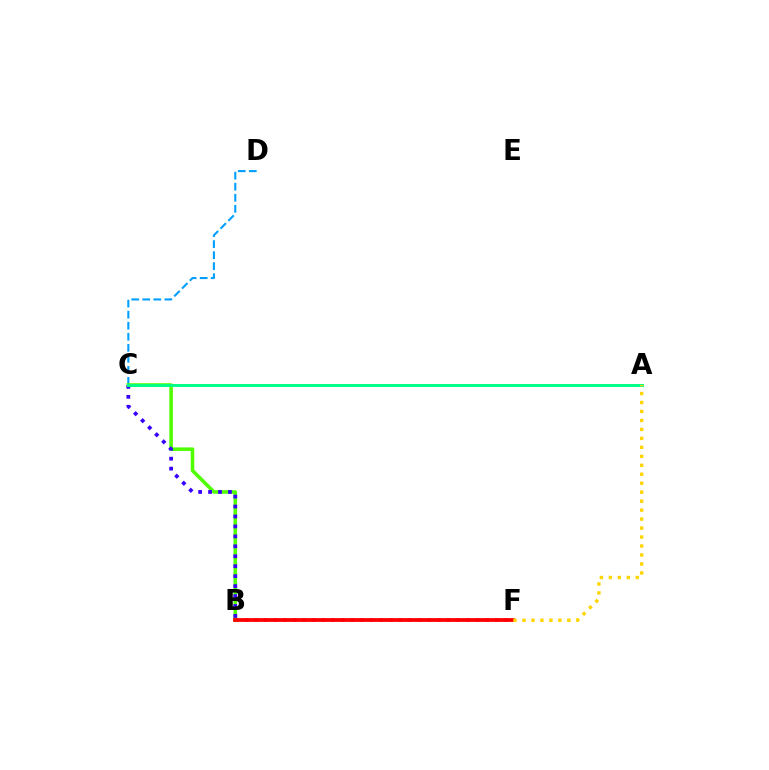{('B', 'F'): [{'color': '#ff00ed', 'line_style': 'dotted', 'thickness': 2.61}, {'color': '#ff0000', 'line_style': 'solid', 'thickness': 2.71}], ('C', 'D'): [{'color': '#009eff', 'line_style': 'dashed', 'thickness': 1.5}], ('B', 'C'): [{'color': '#4fff00', 'line_style': 'solid', 'thickness': 2.56}, {'color': '#3700ff', 'line_style': 'dotted', 'thickness': 2.7}], ('A', 'C'): [{'color': '#00ff86', 'line_style': 'solid', 'thickness': 2.14}], ('A', 'F'): [{'color': '#ffd500', 'line_style': 'dotted', 'thickness': 2.44}]}